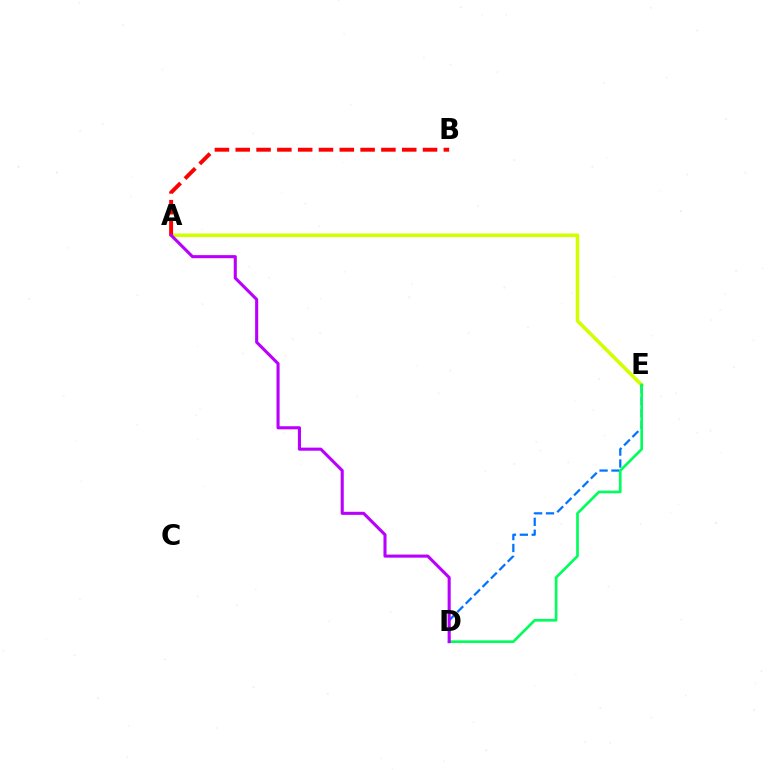{('A', 'E'): [{'color': '#d1ff00', 'line_style': 'solid', 'thickness': 2.57}], ('D', 'E'): [{'color': '#0074ff', 'line_style': 'dashed', 'thickness': 1.61}, {'color': '#00ff5c', 'line_style': 'solid', 'thickness': 1.92}], ('A', 'B'): [{'color': '#ff0000', 'line_style': 'dashed', 'thickness': 2.83}], ('A', 'D'): [{'color': '#b900ff', 'line_style': 'solid', 'thickness': 2.22}]}